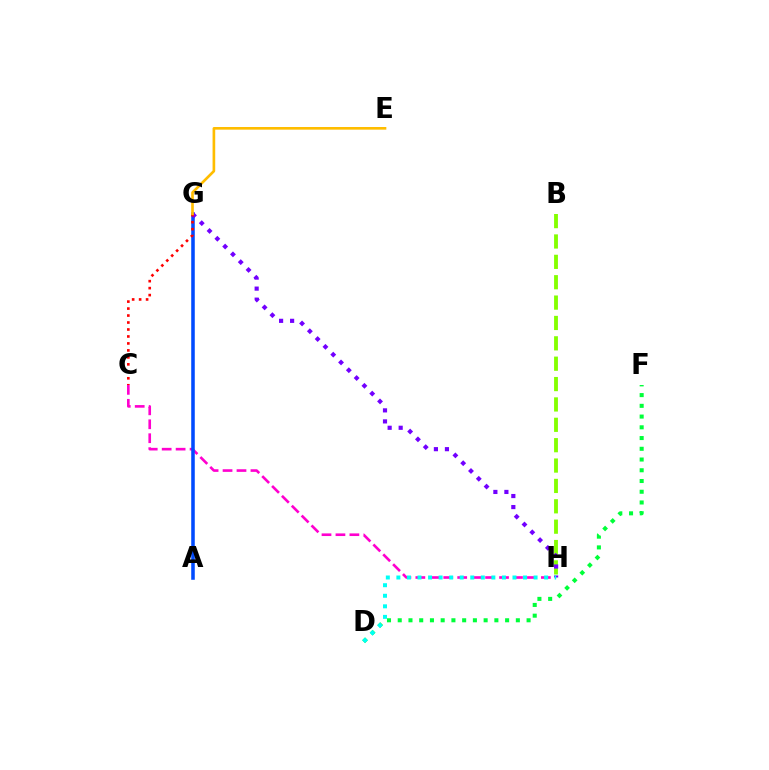{('D', 'F'): [{'color': '#00ff39', 'line_style': 'dotted', 'thickness': 2.92}], ('C', 'H'): [{'color': '#ff00cf', 'line_style': 'dashed', 'thickness': 1.89}], ('A', 'G'): [{'color': '#004bff', 'line_style': 'solid', 'thickness': 2.55}], ('B', 'H'): [{'color': '#84ff00', 'line_style': 'dashed', 'thickness': 2.77}], ('G', 'H'): [{'color': '#7200ff', 'line_style': 'dotted', 'thickness': 3.0}], ('C', 'G'): [{'color': '#ff0000', 'line_style': 'dotted', 'thickness': 1.89}], ('D', 'H'): [{'color': '#00fff6', 'line_style': 'dotted', 'thickness': 2.87}], ('E', 'G'): [{'color': '#ffbd00', 'line_style': 'solid', 'thickness': 1.91}]}